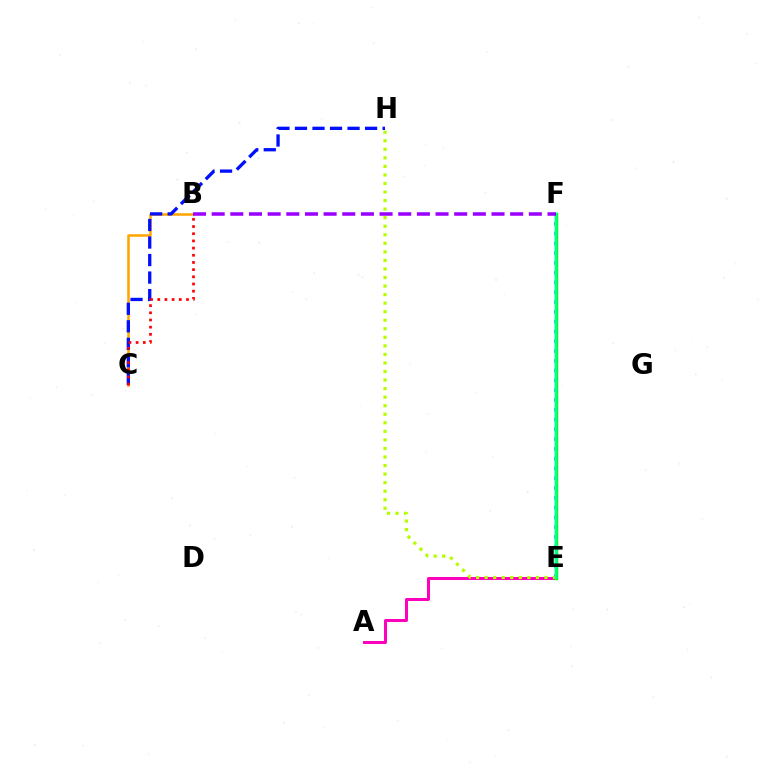{('B', 'C'): [{'color': '#ffa500', 'line_style': 'solid', 'thickness': 1.83}, {'color': '#ff0000', 'line_style': 'dotted', 'thickness': 1.95}], ('C', 'H'): [{'color': '#0010ff', 'line_style': 'dashed', 'thickness': 2.38}], ('A', 'E'): [{'color': '#ff00bd', 'line_style': 'solid', 'thickness': 2.15}], ('E', 'F'): [{'color': '#00b5ff', 'line_style': 'dotted', 'thickness': 2.66}, {'color': '#08ff00', 'line_style': 'solid', 'thickness': 2.52}, {'color': '#00ff9d', 'line_style': 'solid', 'thickness': 1.8}], ('E', 'H'): [{'color': '#b3ff00', 'line_style': 'dotted', 'thickness': 2.32}], ('B', 'F'): [{'color': '#9b00ff', 'line_style': 'dashed', 'thickness': 2.53}]}